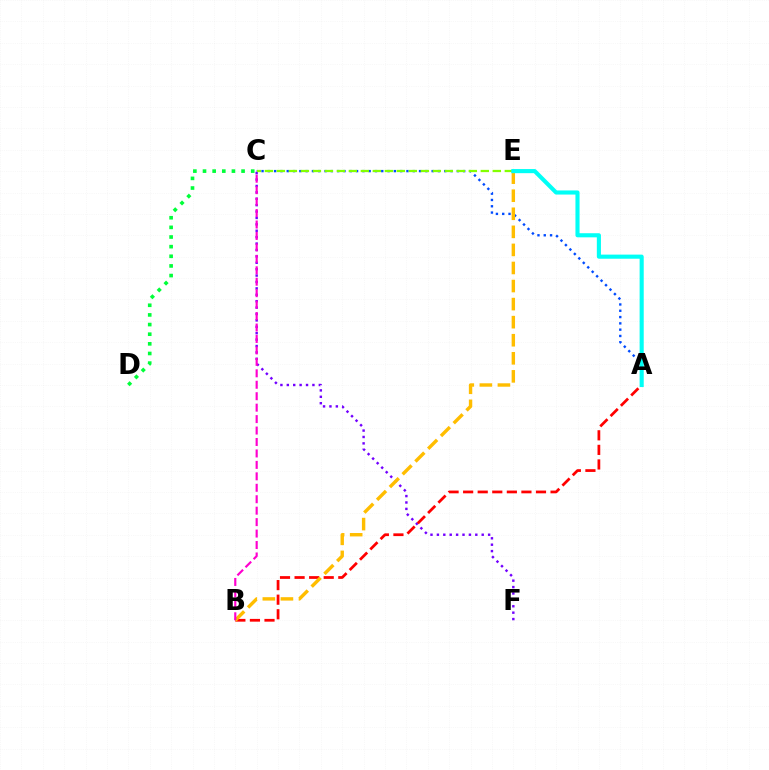{('C', 'F'): [{'color': '#7200ff', 'line_style': 'dotted', 'thickness': 1.74}], ('A', 'B'): [{'color': '#ff0000', 'line_style': 'dashed', 'thickness': 1.98}], ('A', 'C'): [{'color': '#004bff', 'line_style': 'dotted', 'thickness': 1.71}], ('C', 'D'): [{'color': '#00ff39', 'line_style': 'dotted', 'thickness': 2.62}], ('C', 'E'): [{'color': '#84ff00', 'line_style': 'dashed', 'thickness': 1.63}], ('B', 'E'): [{'color': '#ffbd00', 'line_style': 'dashed', 'thickness': 2.45}], ('A', 'E'): [{'color': '#00fff6', 'line_style': 'solid', 'thickness': 2.96}], ('B', 'C'): [{'color': '#ff00cf', 'line_style': 'dashed', 'thickness': 1.56}]}